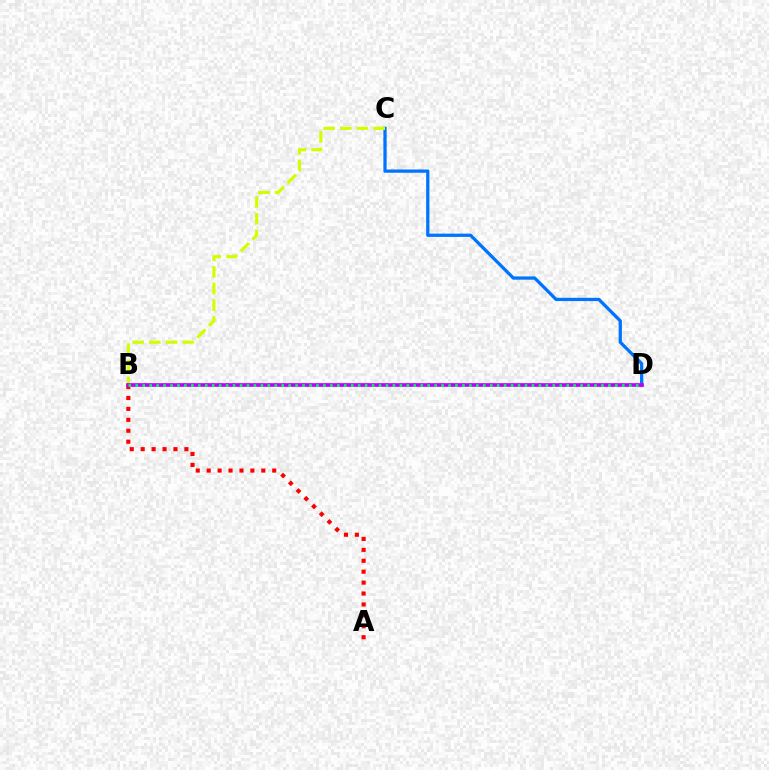{('A', 'B'): [{'color': '#ff0000', 'line_style': 'dotted', 'thickness': 2.97}], ('C', 'D'): [{'color': '#0074ff', 'line_style': 'solid', 'thickness': 2.35}], ('B', 'C'): [{'color': '#d1ff00', 'line_style': 'dashed', 'thickness': 2.27}], ('B', 'D'): [{'color': '#b900ff', 'line_style': 'solid', 'thickness': 2.64}, {'color': '#00ff5c', 'line_style': 'dotted', 'thickness': 1.89}]}